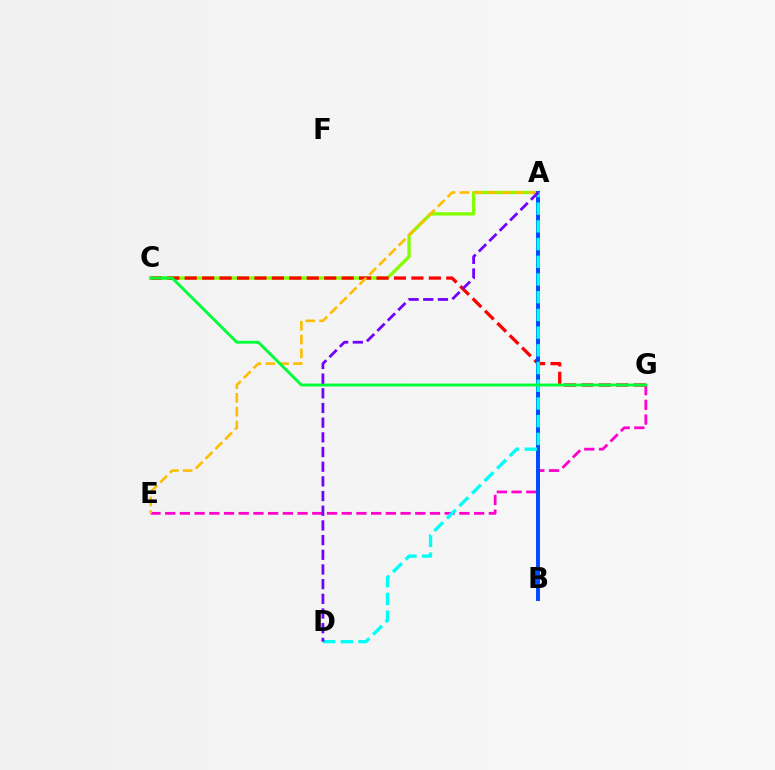{('A', 'C'): [{'color': '#84ff00', 'line_style': 'solid', 'thickness': 2.4}], ('C', 'G'): [{'color': '#ff0000', 'line_style': 'dashed', 'thickness': 2.37}, {'color': '#00ff39', 'line_style': 'solid', 'thickness': 2.07}], ('E', 'G'): [{'color': '#ff00cf', 'line_style': 'dashed', 'thickness': 2.0}], ('A', 'E'): [{'color': '#ffbd00', 'line_style': 'dashed', 'thickness': 1.87}], ('A', 'B'): [{'color': '#004bff', 'line_style': 'solid', 'thickness': 2.84}], ('A', 'D'): [{'color': '#00fff6', 'line_style': 'dashed', 'thickness': 2.41}, {'color': '#7200ff', 'line_style': 'dashed', 'thickness': 1.99}]}